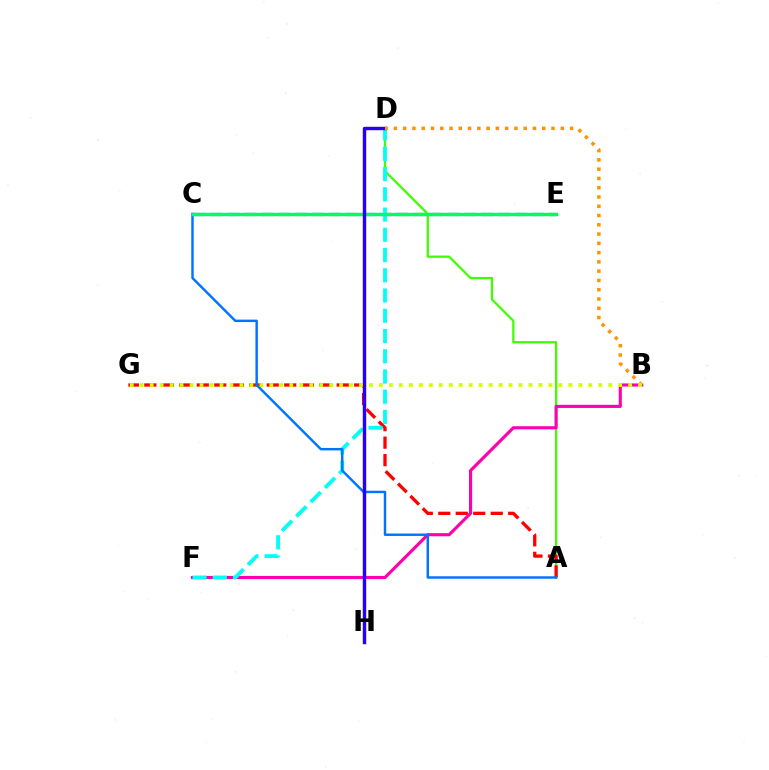{('A', 'D'): [{'color': '#3dff00', 'line_style': 'solid', 'thickness': 1.61}], ('A', 'G'): [{'color': '#ff0000', 'line_style': 'dashed', 'thickness': 2.38}], ('B', 'F'): [{'color': '#ff00ac', 'line_style': 'solid', 'thickness': 2.25}], ('C', 'E'): [{'color': '#b900ff', 'line_style': 'dashed', 'thickness': 2.3}, {'color': '#00ff5c', 'line_style': 'solid', 'thickness': 2.49}], ('D', 'F'): [{'color': '#00fff6', 'line_style': 'dashed', 'thickness': 2.75}], ('A', 'C'): [{'color': '#0074ff', 'line_style': 'solid', 'thickness': 1.76}], ('D', 'H'): [{'color': '#2500ff', 'line_style': 'solid', 'thickness': 2.46}], ('B', 'D'): [{'color': '#ff9400', 'line_style': 'dotted', 'thickness': 2.52}], ('B', 'G'): [{'color': '#d1ff00', 'line_style': 'dotted', 'thickness': 2.71}]}